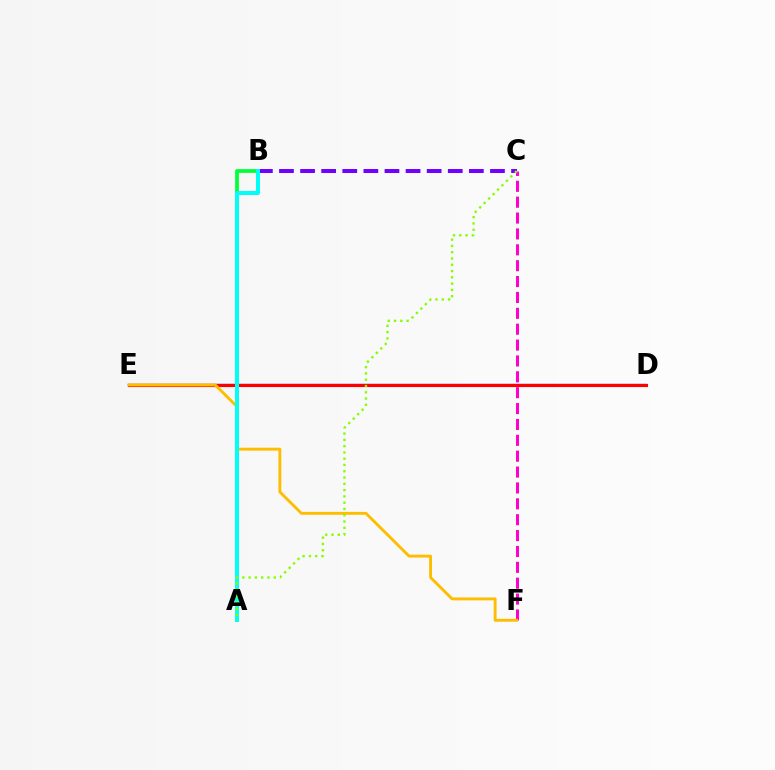{('D', 'E'): [{'color': '#004bff', 'line_style': 'solid', 'thickness': 1.7}, {'color': '#ff0000', 'line_style': 'solid', 'thickness': 2.26}], ('B', 'C'): [{'color': '#7200ff', 'line_style': 'dashed', 'thickness': 2.87}], ('C', 'F'): [{'color': '#ff00cf', 'line_style': 'dashed', 'thickness': 2.16}], ('A', 'B'): [{'color': '#00ff39', 'line_style': 'solid', 'thickness': 2.7}, {'color': '#00fff6', 'line_style': 'solid', 'thickness': 2.87}], ('E', 'F'): [{'color': '#ffbd00', 'line_style': 'solid', 'thickness': 2.08}], ('A', 'C'): [{'color': '#84ff00', 'line_style': 'dotted', 'thickness': 1.71}]}